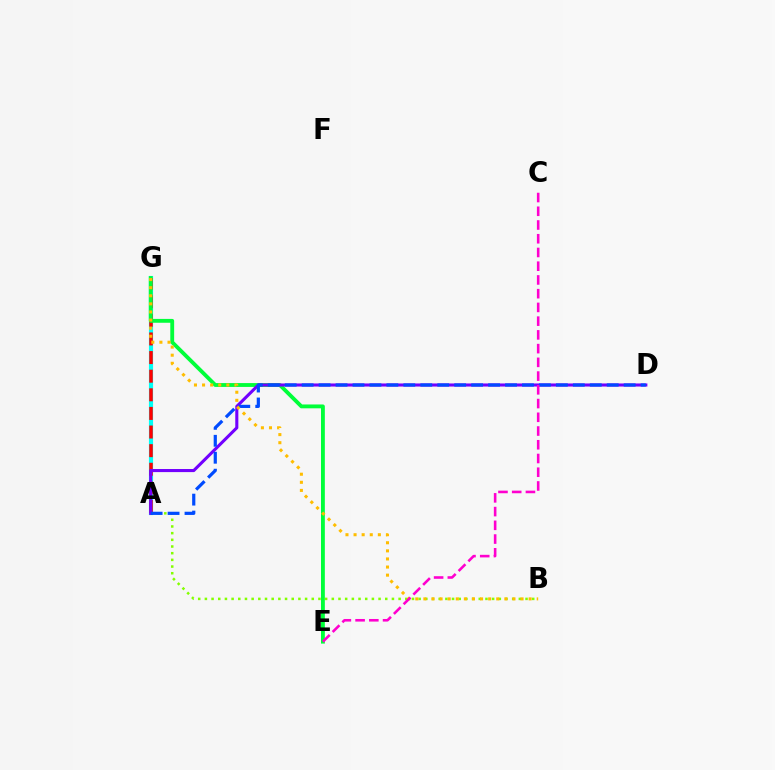{('A', 'G'): [{'color': '#00fff6', 'line_style': 'solid', 'thickness': 2.99}, {'color': '#ff0000', 'line_style': 'dashed', 'thickness': 2.53}], ('A', 'B'): [{'color': '#84ff00', 'line_style': 'dotted', 'thickness': 1.81}], ('E', 'G'): [{'color': '#00ff39', 'line_style': 'solid', 'thickness': 2.77}], ('A', 'D'): [{'color': '#7200ff', 'line_style': 'solid', 'thickness': 2.22}, {'color': '#004bff', 'line_style': 'dashed', 'thickness': 2.3}], ('B', 'G'): [{'color': '#ffbd00', 'line_style': 'dotted', 'thickness': 2.2}], ('C', 'E'): [{'color': '#ff00cf', 'line_style': 'dashed', 'thickness': 1.87}]}